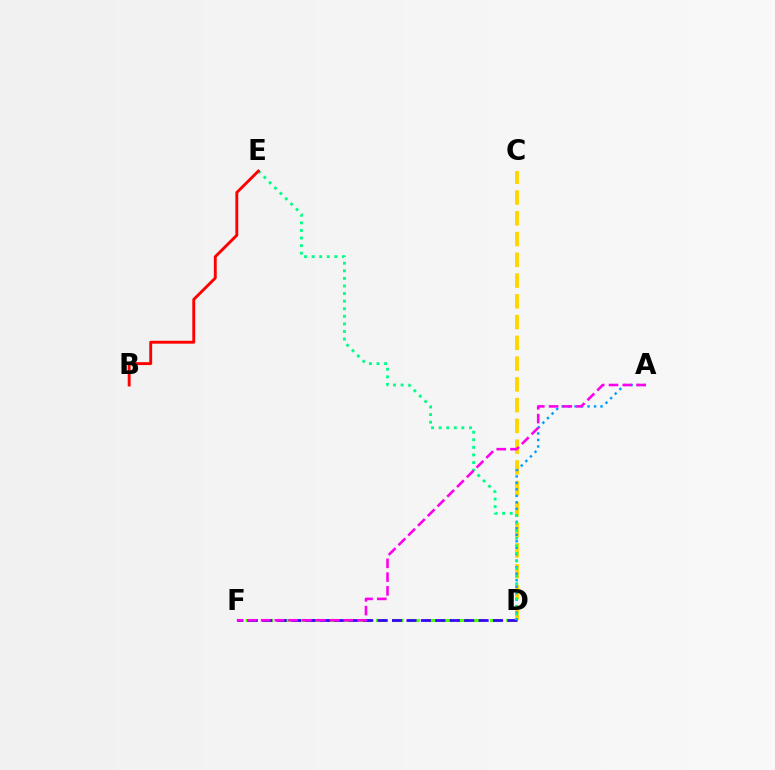{('D', 'F'): [{'color': '#4fff00', 'line_style': 'dashed', 'thickness': 2.21}, {'color': '#3700ff', 'line_style': 'dashed', 'thickness': 1.96}], ('C', 'D'): [{'color': '#ffd500', 'line_style': 'dashed', 'thickness': 2.82}], ('A', 'D'): [{'color': '#009eff', 'line_style': 'dotted', 'thickness': 1.76}], ('D', 'E'): [{'color': '#00ff86', 'line_style': 'dotted', 'thickness': 2.06}], ('B', 'E'): [{'color': '#ff0000', 'line_style': 'solid', 'thickness': 2.08}], ('A', 'F'): [{'color': '#ff00ed', 'line_style': 'dashed', 'thickness': 1.87}]}